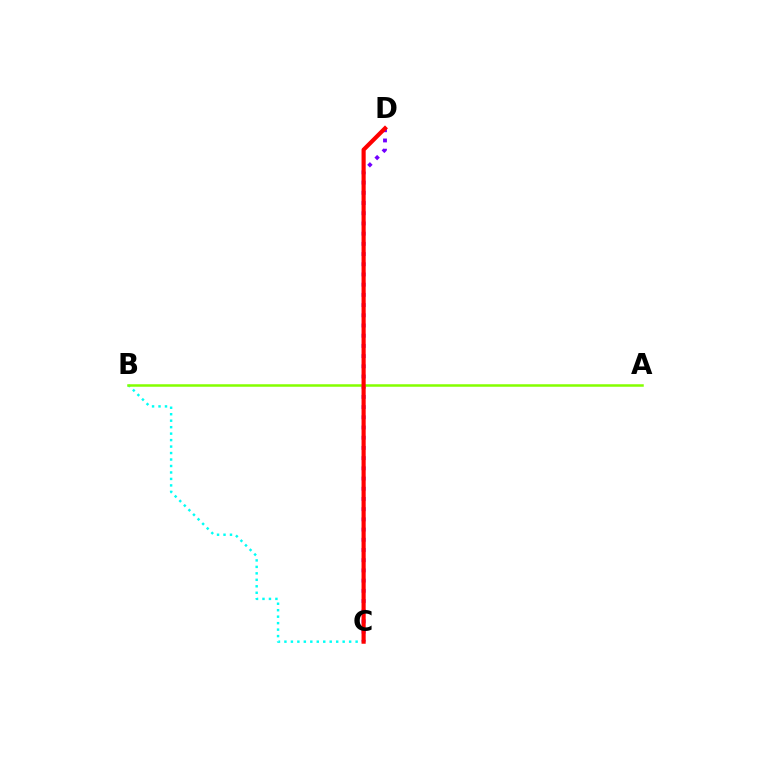{('C', 'D'): [{'color': '#7200ff', 'line_style': 'dotted', 'thickness': 2.77}, {'color': '#ff0000', 'line_style': 'solid', 'thickness': 2.99}], ('B', 'C'): [{'color': '#00fff6', 'line_style': 'dotted', 'thickness': 1.76}], ('A', 'B'): [{'color': '#84ff00', 'line_style': 'solid', 'thickness': 1.81}]}